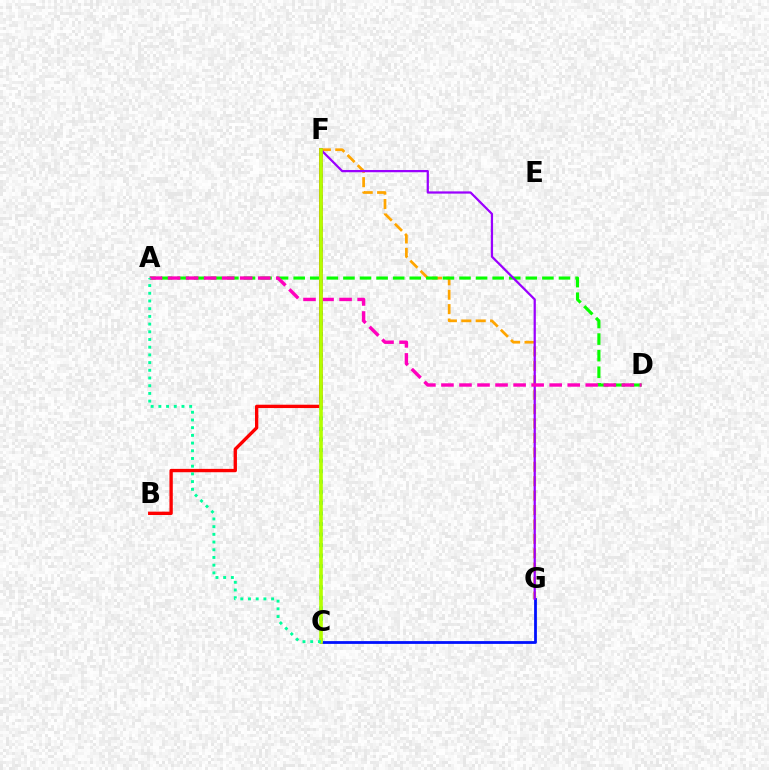{('F', 'G'): [{'color': '#ffa500', 'line_style': 'dashed', 'thickness': 1.96}, {'color': '#9b00ff', 'line_style': 'solid', 'thickness': 1.61}], ('C', 'G'): [{'color': '#0010ff', 'line_style': 'solid', 'thickness': 2.0}], ('C', 'F'): [{'color': '#00b5ff', 'line_style': 'dotted', 'thickness': 2.87}, {'color': '#b3ff00', 'line_style': 'solid', 'thickness': 2.61}], ('B', 'F'): [{'color': '#ff0000', 'line_style': 'solid', 'thickness': 2.41}], ('A', 'D'): [{'color': '#08ff00', 'line_style': 'dashed', 'thickness': 2.25}, {'color': '#ff00bd', 'line_style': 'dashed', 'thickness': 2.45}], ('A', 'C'): [{'color': '#00ff9d', 'line_style': 'dotted', 'thickness': 2.09}]}